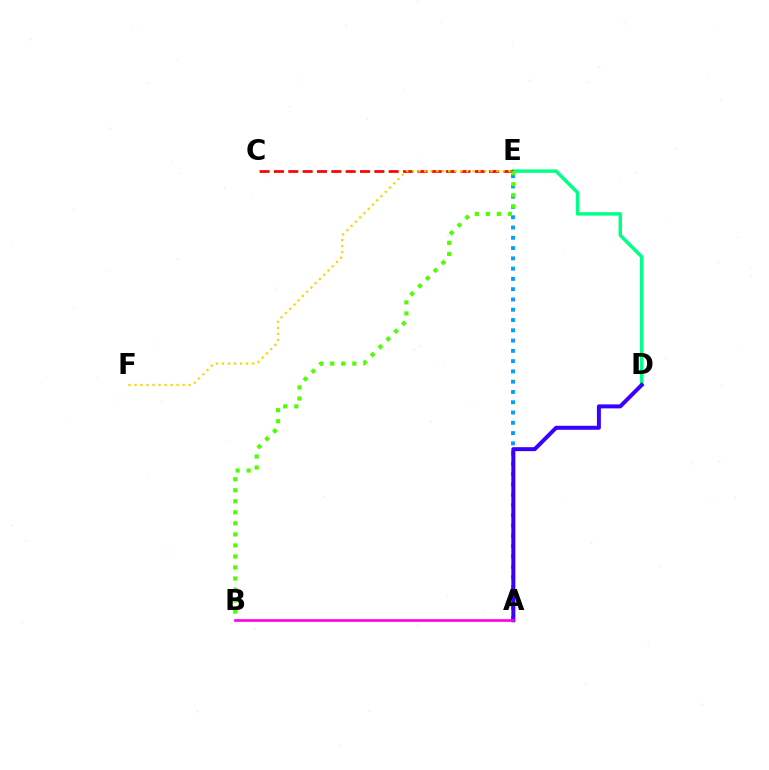{('A', 'E'): [{'color': '#009eff', 'line_style': 'dotted', 'thickness': 2.79}], ('D', 'E'): [{'color': '#00ff86', 'line_style': 'solid', 'thickness': 2.47}], ('A', 'D'): [{'color': '#3700ff', 'line_style': 'solid', 'thickness': 2.86}], ('C', 'E'): [{'color': '#ff0000', 'line_style': 'dashed', 'thickness': 1.95}], ('B', 'E'): [{'color': '#4fff00', 'line_style': 'dotted', 'thickness': 3.0}], ('E', 'F'): [{'color': '#ffd500', 'line_style': 'dotted', 'thickness': 1.64}], ('A', 'B'): [{'color': '#ff00ed', 'line_style': 'solid', 'thickness': 1.92}]}